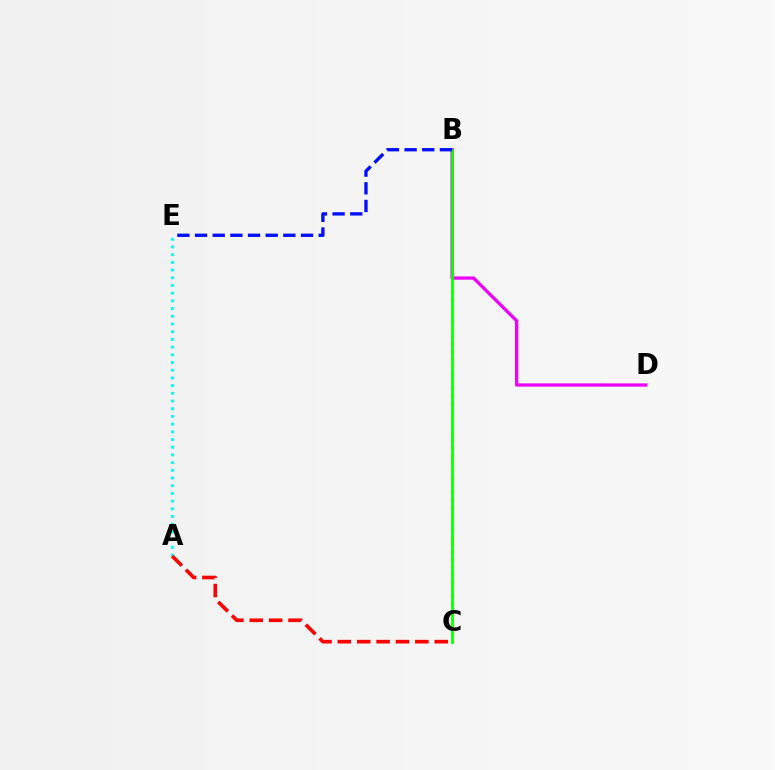{('A', 'E'): [{'color': '#00fff6', 'line_style': 'dotted', 'thickness': 2.09}], ('B', 'C'): [{'color': '#fcf500', 'line_style': 'dotted', 'thickness': 2.02}, {'color': '#08ff00', 'line_style': 'solid', 'thickness': 1.96}], ('B', 'D'): [{'color': '#ee00ff', 'line_style': 'solid', 'thickness': 2.36}], ('A', 'C'): [{'color': '#ff0000', 'line_style': 'dashed', 'thickness': 2.63}], ('B', 'E'): [{'color': '#0010ff', 'line_style': 'dashed', 'thickness': 2.4}]}